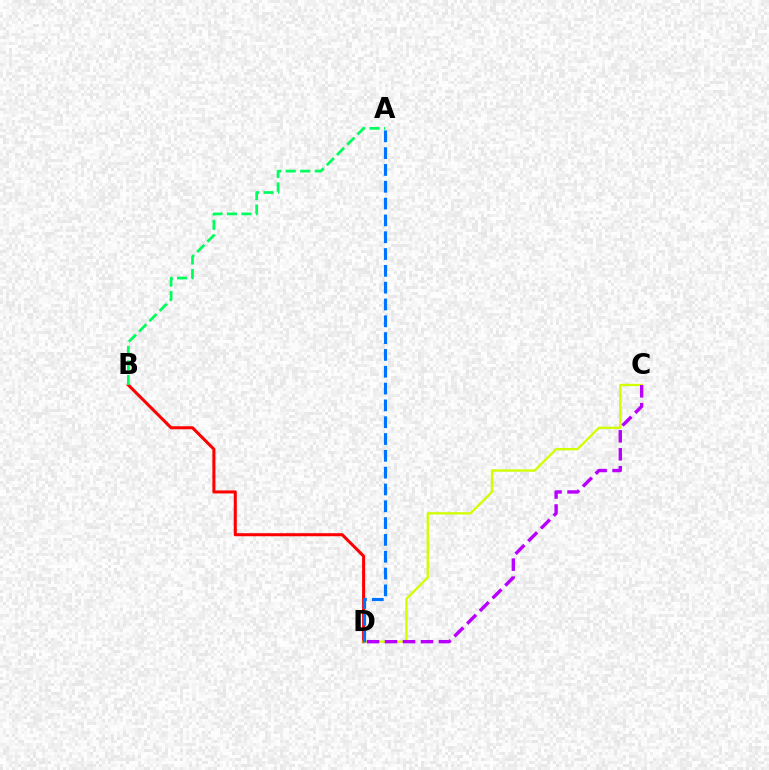{('B', 'D'): [{'color': '#ff0000', 'line_style': 'solid', 'thickness': 2.19}], ('C', 'D'): [{'color': '#d1ff00', 'line_style': 'solid', 'thickness': 1.67}, {'color': '#b900ff', 'line_style': 'dashed', 'thickness': 2.44}], ('A', 'D'): [{'color': '#0074ff', 'line_style': 'dashed', 'thickness': 2.28}], ('A', 'B'): [{'color': '#00ff5c', 'line_style': 'dashed', 'thickness': 1.97}]}